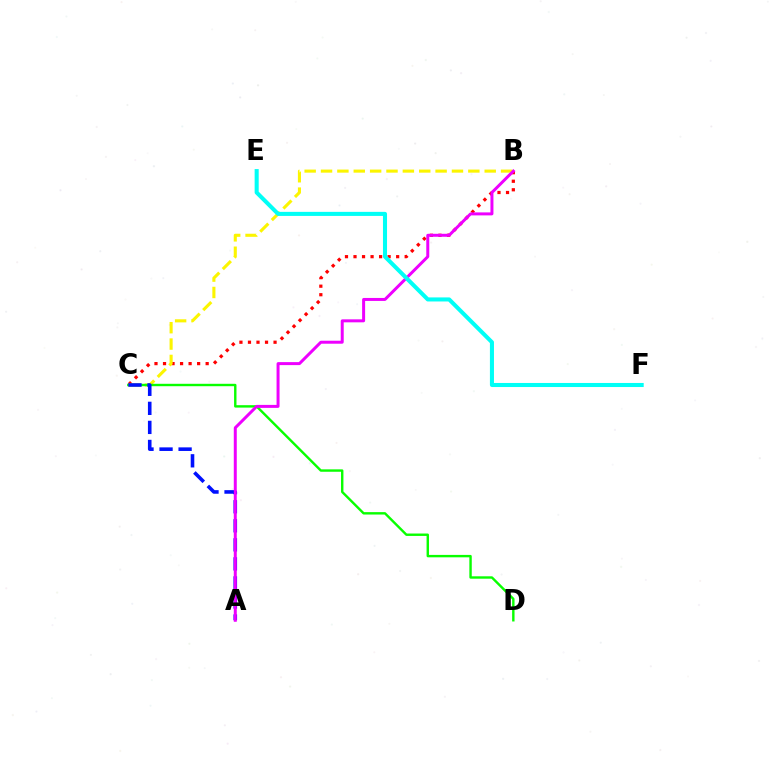{('B', 'C'): [{'color': '#ff0000', 'line_style': 'dotted', 'thickness': 2.32}, {'color': '#fcf500', 'line_style': 'dashed', 'thickness': 2.22}], ('C', 'D'): [{'color': '#08ff00', 'line_style': 'solid', 'thickness': 1.73}], ('A', 'C'): [{'color': '#0010ff', 'line_style': 'dashed', 'thickness': 2.59}], ('A', 'B'): [{'color': '#ee00ff', 'line_style': 'solid', 'thickness': 2.15}], ('E', 'F'): [{'color': '#00fff6', 'line_style': 'solid', 'thickness': 2.92}]}